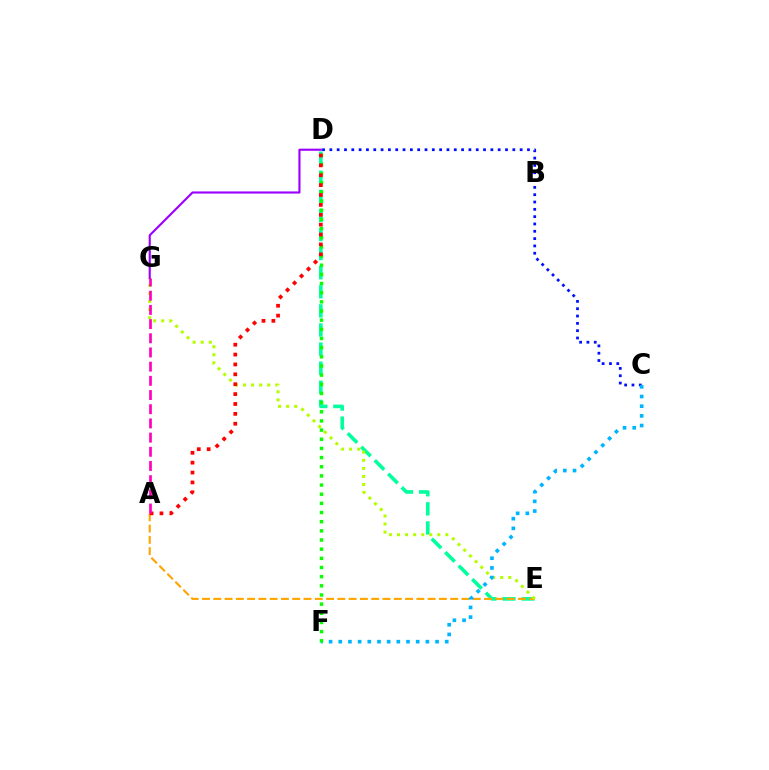{('C', 'D'): [{'color': '#0010ff', 'line_style': 'dotted', 'thickness': 1.99}], ('D', 'E'): [{'color': '#00ff9d', 'line_style': 'dashed', 'thickness': 2.59}], ('A', 'E'): [{'color': '#ffa500', 'line_style': 'dashed', 'thickness': 1.53}], ('E', 'G'): [{'color': '#b3ff00', 'line_style': 'dotted', 'thickness': 2.19}], ('C', 'F'): [{'color': '#00b5ff', 'line_style': 'dotted', 'thickness': 2.63}], ('D', 'F'): [{'color': '#08ff00', 'line_style': 'dotted', 'thickness': 2.49}], ('A', 'D'): [{'color': '#ff0000', 'line_style': 'dotted', 'thickness': 2.68}], ('D', 'G'): [{'color': '#9b00ff', 'line_style': 'solid', 'thickness': 1.53}], ('A', 'G'): [{'color': '#ff00bd', 'line_style': 'dashed', 'thickness': 1.93}]}